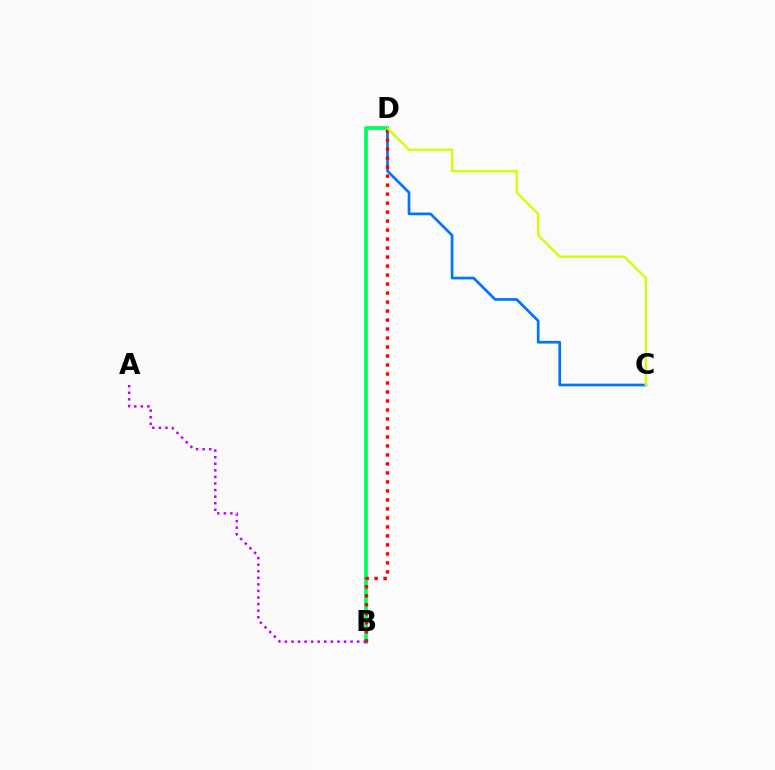{('B', 'D'): [{'color': '#00ff5c', 'line_style': 'solid', 'thickness': 2.68}, {'color': '#ff0000', 'line_style': 'dotted', 'thickness': 2.44}], ('C', 'D'): [{'color': '#0074ff', 'line_style': 'solid', 'thickness': 1.94}, {'color': '#d1ff00', 'line_style': 'solid', 'thickness': 1.66}], ('A', 'B'): [{'color': '#b900ff', 'line_style': 'dotted', 'thickness': 1.78}]}